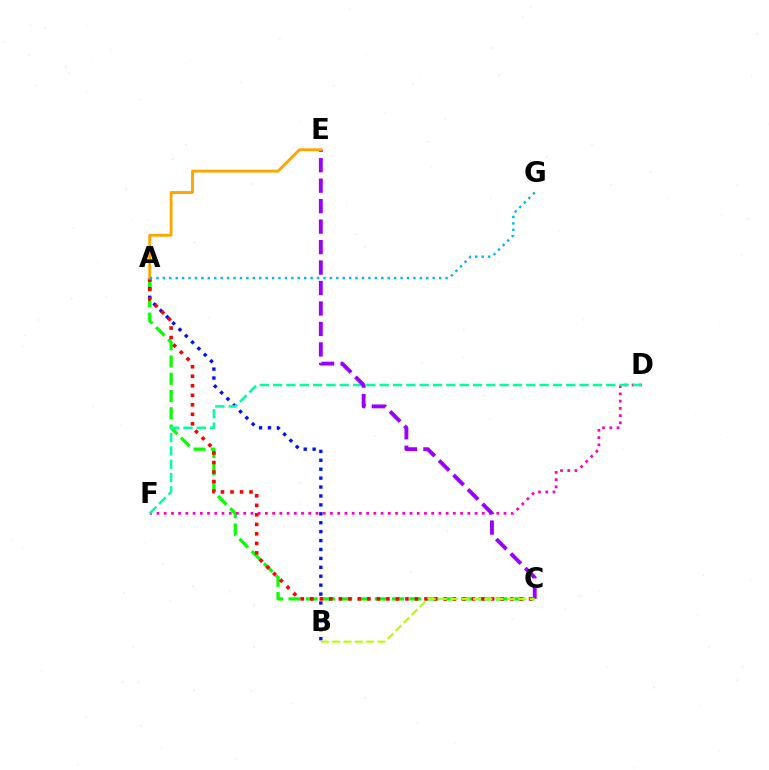{('A', 'C'): [{'color': '#08ff00', 'line_style': 'dashed', 'thickness': 2.34}, {'color': '#ff0000', 'line_style': 'dotted', 'thickness': 2.58}], ('A', 'B'): [{'color': '#0010ff', 'line_style': 'dotted', 'thickness': 2.42}], ('D', 'F'): [{'color': '#ff00bd', 'line_style': 'dotted', 'thickness': 1.96}, {'color': '#00ff9d', 'line_style': 'dashed', 'thickness': 1.81}], ('C', 'E'): [{'color': '#9b00ff', 'line_style': 'dashed', 'thickness': 2.78}], ('B', 'C'): [{'color': '#b3ff00', 'line_style': 'dashed', 'thickness': 1.54}], ('A', 'E'): [{'color': '#ffa500', 'line_style': 'solid', 'thickness': 2.07}], ('A', 'G'): [{'color': '#00b5ff', 'line_style': 'dotted', 'thickness': 1.75}]}